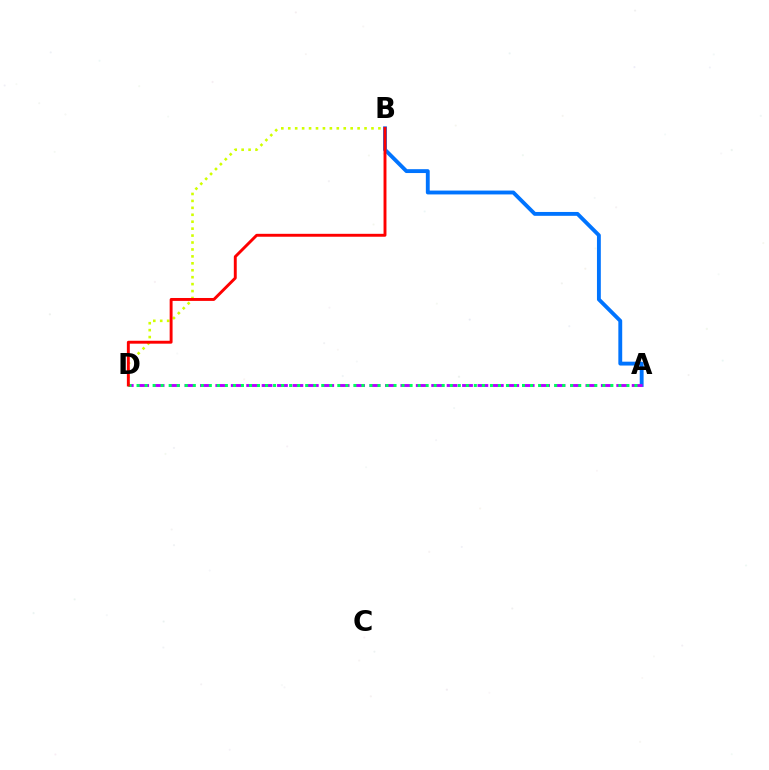{('B', 'D'): [{'color': '#d1ff00', 'line_style': 'dotted', 'thickness': 1.88}, {'color': '#ff0000', 'line_style': 'solid', 'thickness': 2.1}], ('A', 'B'): [{'color': '#0074ff', 'line_style': 'solid', 'thickness': 2.78}], ('A', 'D'): [{'color': '#b900ff', 'line_style': 'dashed', 'thickness': 2.09}, {'color': '#00ff5c', 'line_style': 'dotted', 'thickness': 2.18}]}